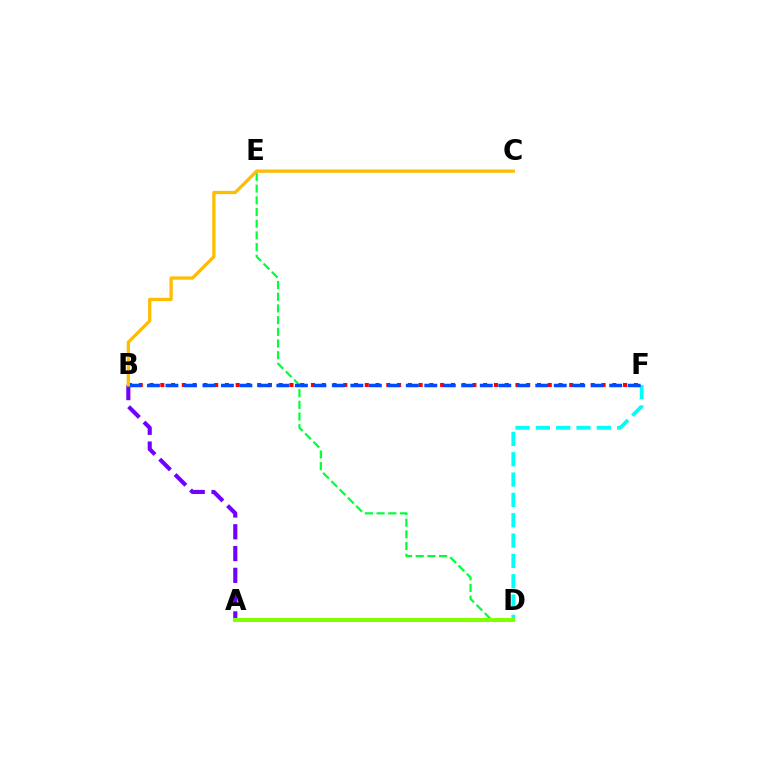{('D', 'E'): [{'color': '#00ff39', 'line_style': 'dashed', 'thickness': 1.59}], ('D', 'F'): [{'color': '#00fff6', 'line_style': 'dashed', 'thickness': 2.76}], ('B', 'F'): [{'color': '#ff0000', 'line_style': 'dotted', 'thickness': 2.92}, {'color': '#004bff', 'line_style': 'dashed', 'thickness': 2.51}], ('A', 'B'): [{'color': '#7200ff', 'line_style': 'dashed', 'thickness': 2.96}], ('A', 'D'): [{'color': '#ff00cf', 'line_style': 'dotted', 'thickness': 1.64}, {'color': '#84ff00', 'line_style': 'solid', 'thickness': 2.93}], ('B', 'C'): [{'color': '#ffbd00', 'line_style': 'solid', 'thickness': 2.35}]}